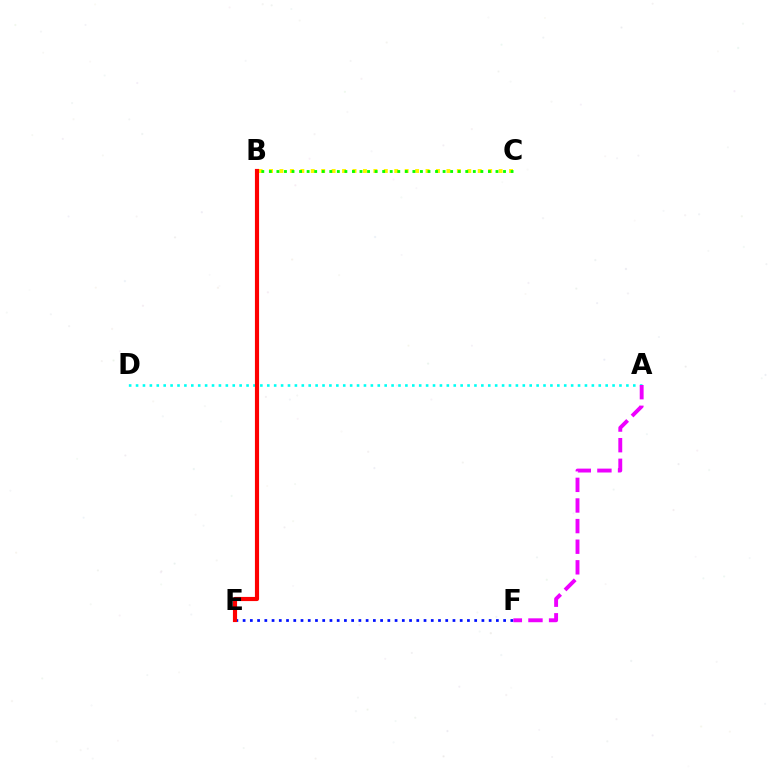{('B', 'C'): [{'color': '#fcf500', 'line_style': 'dotted', 'thickness': 2.84}, {'color': '#08ff00', 'line_style': 'dotted', 'thickness': 2.05}], ('E', 'F'): [{'color': '#0010ff', 'line_style': 'dotted', 'thickness': 1.97}], ('A', 'D'): [{'color': '#00fff6', 'line_style': 'dotted', 'thickness': 1.88}], ('B', 'E'): [{'color': '#ff0000', 'line_style': 'solid', 'thickness': 2.99}], ('A', 'F'): [{'color': '#ee00ff', 'line_style': 'dashed', 'thickness': 2.8}]}